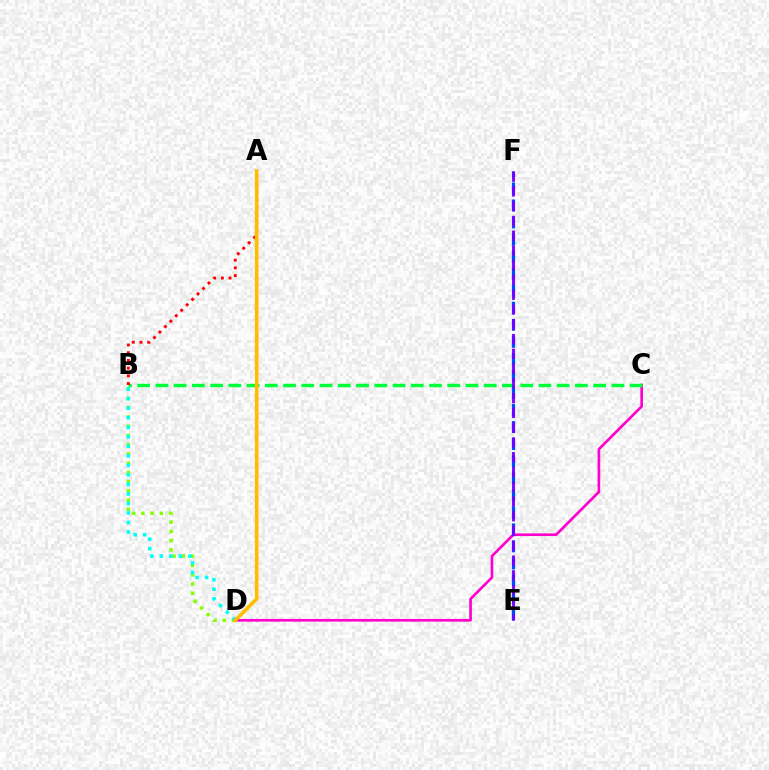{('B', 'D'): [{'color': '#84ff00', 'line_style': 'dotted', 'thickness': 2.51}, {'color': '#00fff6', 'line_style': 'dotted', 'thickness': 2.59}], ('C', 'D'): [{'color': '#ff00cf', 'line_style': 'solid', 'thickness': 1.92}], ('B', 'C'): [{'color': '#00ff39', 'line_style': 'dashed', 'thickness': 2.48}], ('E', 'F'): [{'color': '#004bff', 'line_style': 'dashed', 'thickness': 2.32}, {'color': '#7200ff', 'line_style': 'dashed', 'thickness': 2.01}], ('A', 'B'): [{'color': '#ff0000', 'line_style': 'dotted', 'thickness': 2.09}], ('A', 'D'): [{'color': '#ffbd00', 'line_style': 'solid', 'thickness': 2.61}]}